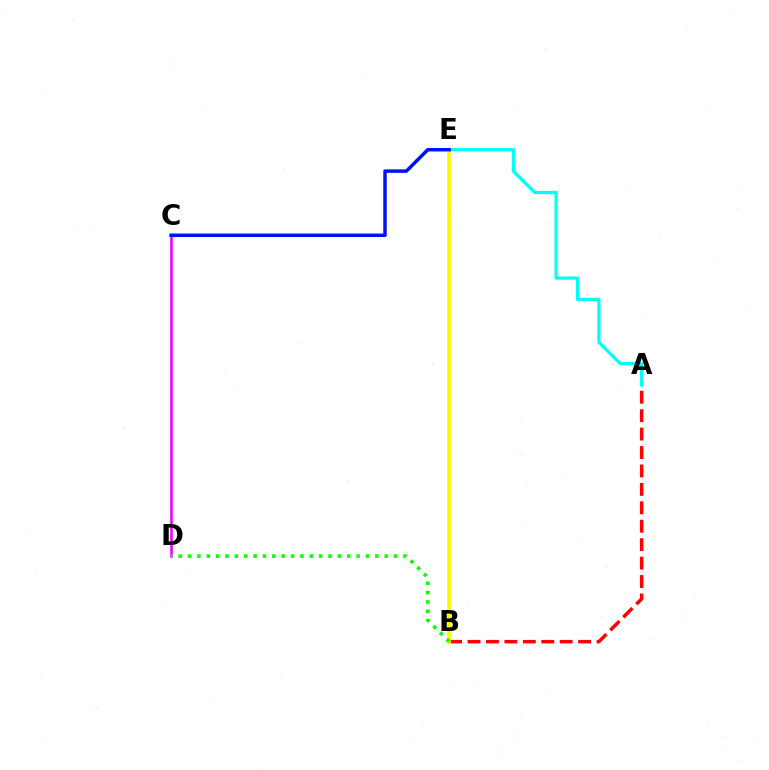{('A', 'B'): [{'color': '#ff0000', 'line_style': 'dashed', 'thickness': 2.5}], ('C', 'D'): [{'color': '#ee00ff', 'line_style': 'solid', 'thickness': 1.84}], ('A', 'E'): [{'color': '#00fff6', 'line_style': 'solid', 'thickness': 2.34}], ('B', 'E'): [{'color': '#fcf500', 'line_style': 'solid', 'thickness': 2.64}], ('B', 'D'): [{'color': '#08ff00', 'line_style': 'dotted', 'thickness': 2.54}], ('C', 'E'): [{'color': '#0010ff', 'line_style': 'solid', 'thickness': 2.5}]}